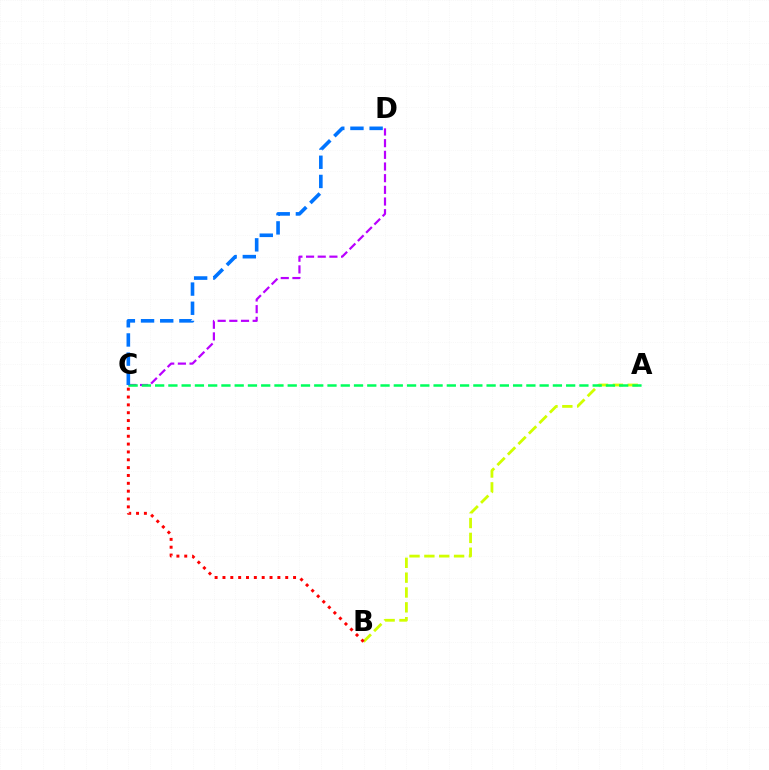{('C', 'D'): [{'color': '#b900ff', 'line_style': 'dashed', 'thickness': 1.59}, {'color': '#0074ff', 'line_style': 'dashed', 'thickness': 2.6}], ('A', 'B'): [{'color': '#d1ff00', 'line_style': 'dashed', 'thickness': 2.02}], ('B', 'C'): [{'color': '#ff0000', 'line_style': 'dotted', 'thickness': 2.13}], ('A', 'C'): [{'color': '#00ff5c', 'line_style': 'dashed', 'thickness': 1.8}]}